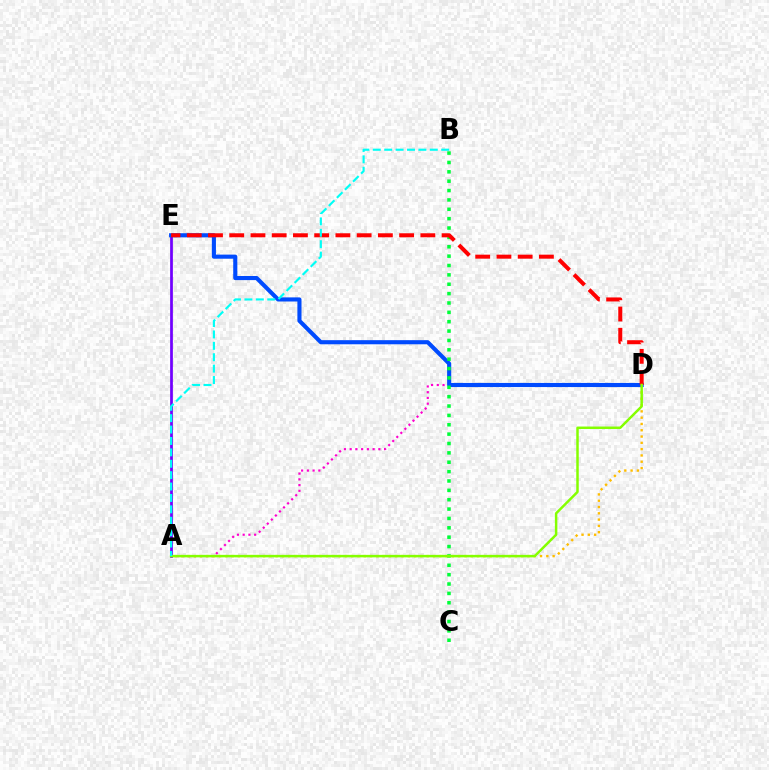{('A', 'D'): [{'color': '#ff00cf', 'line_style': 'dotted', 'thickness': 1.56}, {'color': '#ffbd00', 'line_style': 'dotted', 'thickness': 1.71}, {'color': '#84ff00', 'line_style': 'solid', 'thickness': 1.79}], ('A', 'E'): [{'color': '#7200ff', 'line_style': 'solid', 'thickness': 1.97}], ('D', 'E'): [{'color': '#004bff', 'line_style': 'solid', 'thickness': 2.96}, {'color': '#ff0000', 'line_style': 'dashed', 'thickness': 2.88}], ('B', 'C'): [{'color': '#00ff39', 'line_style': 'dotted', 'thickness': 2.55}], ('A', 'B'): [{'color': '#00fff6', 'line_style': 'dashed', 'thickness': 1.55}]}